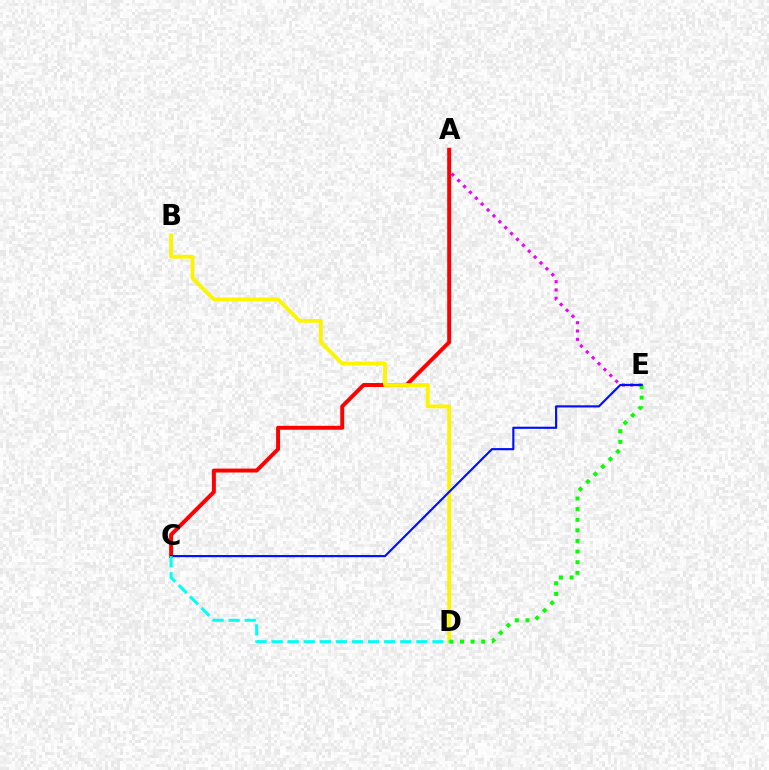{('A', 'E'): [{'color': '#ee00ff', 'line_style': 'dotted', 'thickness': 2.26}], ('A', 'C'): [{'color': '#ff0000', 'line_style': 'solid', 'thickness': 2.83}], ('B', 'D'): [{'color': '#fcf500', 'line_style': 'solid', 'thickness': 2.75}], ('D', 'E'): [{'color': '#08ff00', 'line_style': 'dotted', 'thickness': 2.89}], ('C', 'E'): [{'color': '#0010ff', 'line_style': 'solid', 'thickness': 1.55}], ('C', 'D'): [{'color': '#00fff6', 'line_style': 'dashed', 'thickness': 2.19}]}